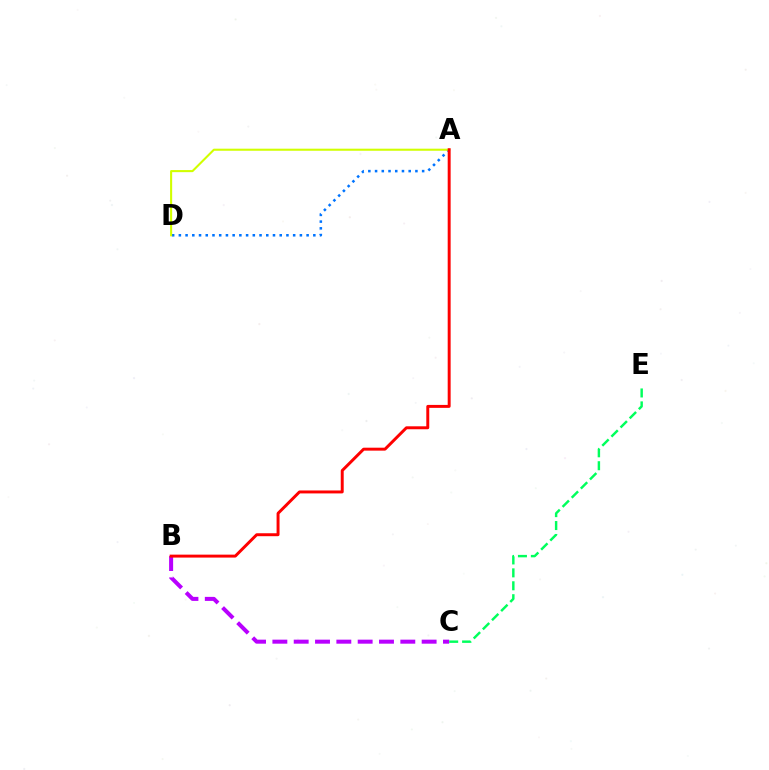{('A', 'D'): [{'color': '#0074ff', 'line_style': 'dotted', 'thickness': 1.83}, {'color': '#d1ff00', 'line_style': 'solid', 'thickness': 1.5}], ('B', 'C'): [{'color': '#b900ff', 'line_style': 'dashed', 'thickness': 2.9}], ('A', 'B'): [{'color': '#ff0000', 'line_style': 'solid', 'thickness': 2.12}], ('C', 'E'): [{'color': '#00ff5c', 'line_style': 'dashed', 'thickness': 1.76}]}